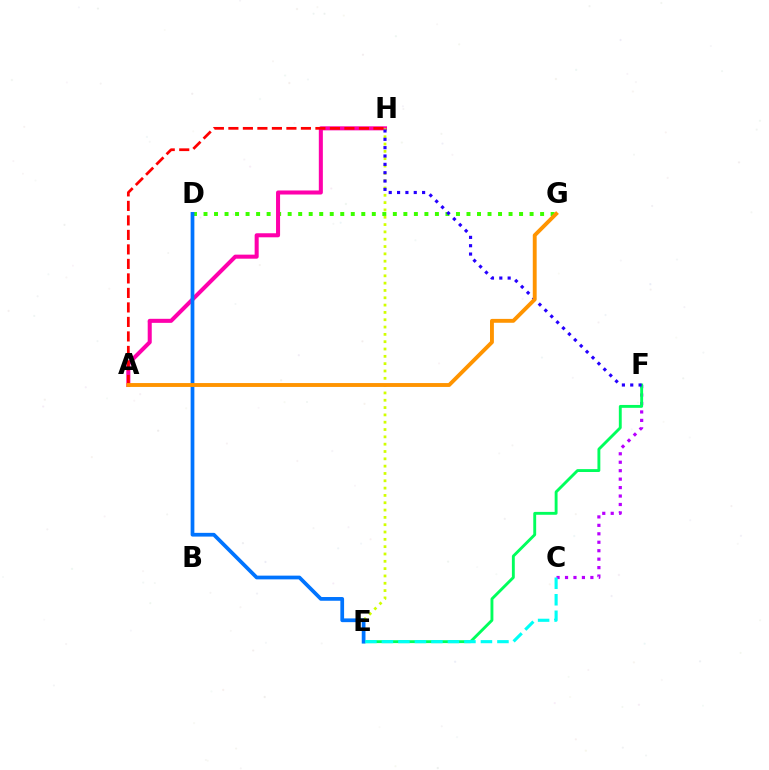{('C', 'F'): [{'color': '#b900ff', 'line_style': 'dotted', 'thickness': 2.3}], ('D', 'G'): [{'color': '#3dff00', 'line_style': 'dotted', 'thickness': 2.86}], ('A', 'H'): [{'color': '#ff00ac', 'line_style': 'solid', 'thickness': 2.91}, {'color': '#ff0000', 'line_style': 'dashed', 'thickness': 1.97}], ('E', 'H'): [{'color': '#d1ff00', 'line_style': 'dotted', 'thickness': 1.99}], ('E', 'F'): [{'color': '#00ff5c', 'line_style': 'solid', 'thickness': 2.07}], ('D', 'E'): [{'color': '#0074ff', 'line_style': 'solid', 'thickness': 2.69}], ('F', 'H'): [{'color': '#2500ff', 'line_style': 'dotted', 'thickness': 2.27}], ('A', 'G'): [{'color': '#ff9400', 'line_style': 'solid', 'thickness': 2.8}], ('C', 'E'): [{'color': '#00fff6', 'line_style': 'dashed', 'thickness': 2.24}]}